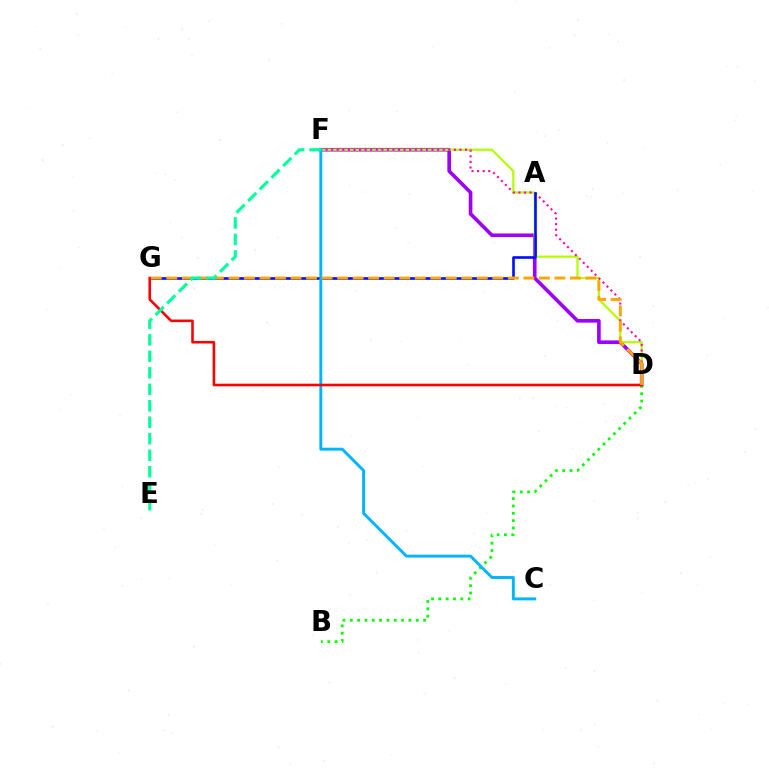{('D', 'F'): [{'color': '#9b00ff', 'line_style': 'solid', 'thickness': 2.61}, {'color': '#b3ff00', 'line_style': 'solid', 'thickness': 1.6}, {'color': '#ff00bd', 'line_style': 'dotted', 'thickness': 1.52}], ('A', 'G'): [{'color': '#0010ff', 'line_style': 'solid', 'thickness': 1.89}], ('B', 'D'): [{'color': '#08ff00', 'line_style': 'dotted', 'thickness': 1.99}], ('C', 'F'): [{'color': '#00b5ff', 'line_style': 'solid', 'thickness': 2.1}], ('D', 'G'): [{'color': '#ff0000', 'line_style': 'solid', 'thickness': 1.86}, {'color': '#ffa500', 'line_style': 'dashed', 'thickness': 2.11}], ('E', 'F'): [{'color': '#00ff9d', 'line_style': 'dashed', 'thickness': 2.24}]}